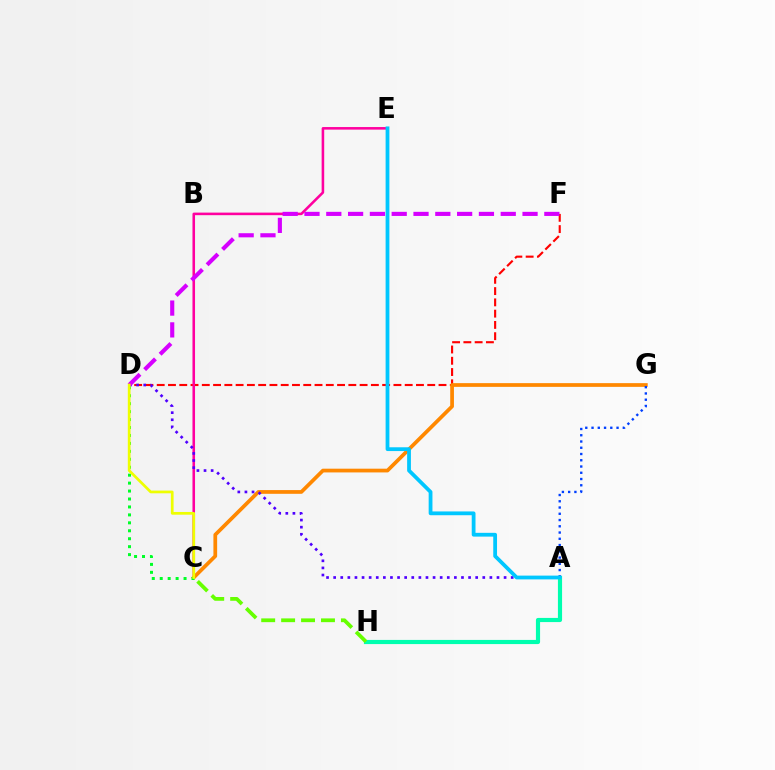{('D', 'F'): [{'color': '#ff0000', 'line_style': 'dashed', 'thickness': 1.53}, {'color': '#d600ff', 'line_style': 'dashed', 'thickness': 2.96}], ('C', 'E'): [{'color': '#ff00a0', 'line_style': 'solid', 'thickness': 1.85}], ('C', 'G'): [{'color': '#ff8800', 'line_style': 'solid', 'thickness': 2.68}], ('A', 'H'): [{'color': '#00ffaf', 'line_style': 'solid', 'thickness': 2.99}], ('C', 'D'): [{'color': '#00ff27', 'line_style': 'dotted', 'thickness': 2.16}, {'color': '#eeff00', 'line_style': 'solid', 'thickness': 1.96}], ('A', 'D'): [{'color': '#4f00ff', 'line_style': 'dotted', 'thickness': 1.93}], ('A', 'G'): [{'color': '#003fff', 'line_style': 'dotted', 'thickness': 1.7}], ('C', 'H'): [{'color': '#66ff00', 'line_style': 'dashed', 'thickness': 2.71}], ('A', 'E'): [{'color': '#00c7ff', 'line_style': 'solid', 'thickness': 2.72}]}